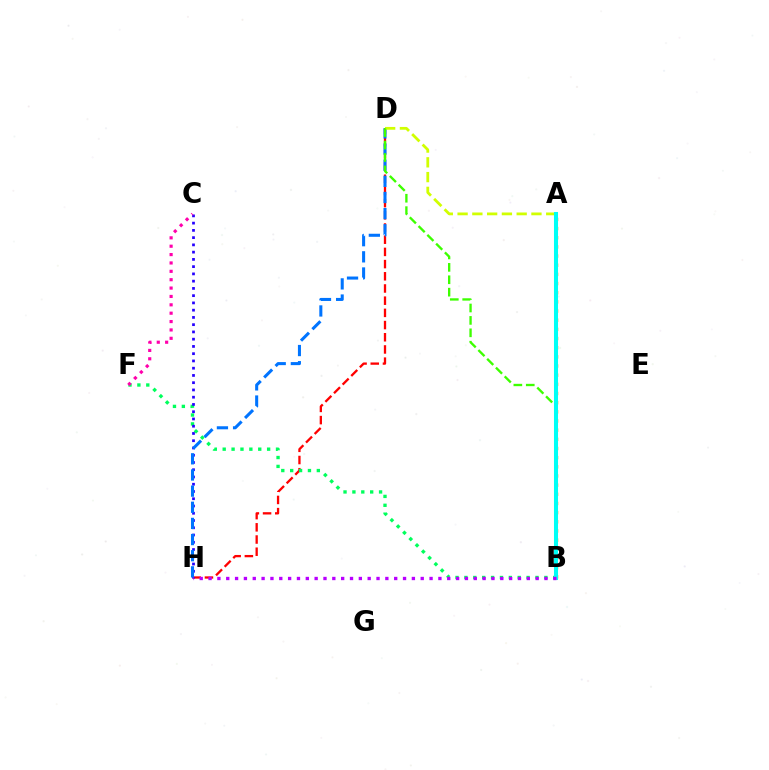{('D', 'H'): [{'color': '#ff0000', 'line_style': 'dashed', 'thickness': 1.66}, {'color': '#0074ff', 'line_style': 'dashed', 'thickness': 2.19}], ('B', 'F'): [{'color': '#00ff5c', 'line_style': 'dotted', 'thickness': 2.41}], ('C', 'H'): [{'color': '#2500ff', 'line_style': 'dotted', 'thickness': 1.97}], ('A', 'D'): [{'color': '#d1ff00', 'line_style': 'dashed', 'thickness': 2.01}], ('B', 'D'): [{'color': '#3dff00', 'line_style': 'dashed', 'thickness': 1.69}], ('C', 'F'): [{'color': '#ff00ac', 'line_style': 'dotted', 'thickness': 2.27}], ('A', 'B'): [{'color': '#ff9400', 'line_style': 'dotted', 'thickness': 2.49}, {'color': '#00fff6', 'line_style': 'solid', 'thickness': 2.91}], ('B', 'H'): [{'color': '#b900ff', 'line_style': 'dotted', 'thickness': 2.4}]}